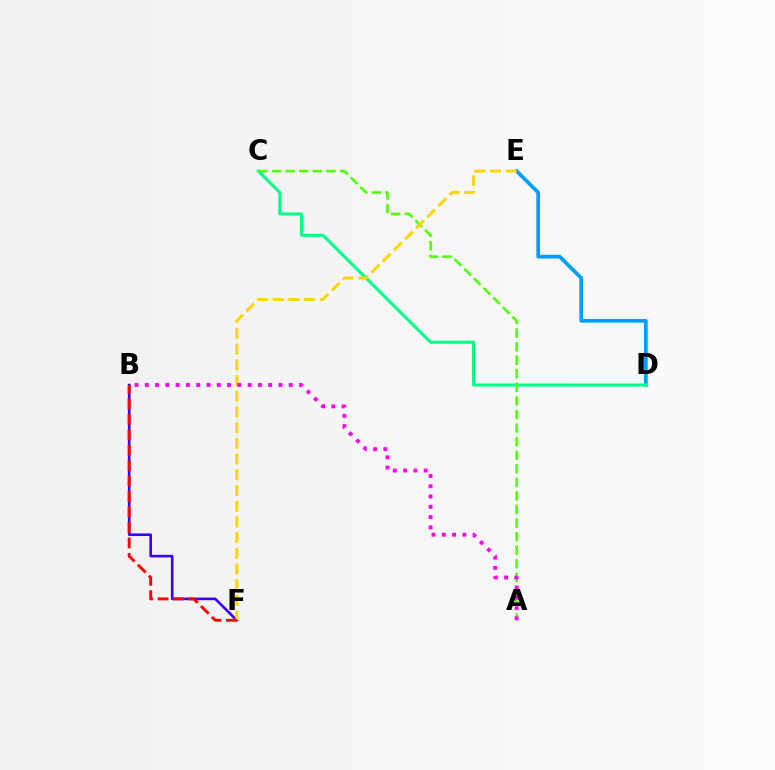{('B', 'F'): [{'color': '#3700ff', 'line_style': 'solid', 'thickness': 1.89}, {'color': '#ff0000', 'line_style': 'dashed', 'thickness': 2.1}], ('D', 'E'): [{'color': '#009eff', 'line_style': 'solid', 'thickness': 2.66}], ('C', 'D'): [{'color': '#00ff86', 'line_style': 'solid', 'thickness': 2.18}], ('A', 'C'): [{'color': '#4fff00', 'line_style': 'dashed', 'thickness': 1.84}], ('E', 'F'): [{'color': '#ffd500', 'line_style': 'dashed', 'thickness': 2.13}], ('A', 'B'): [{'color': '#ff00ed', 'line_style': 'dotted', 'thickness': 2.79}]}